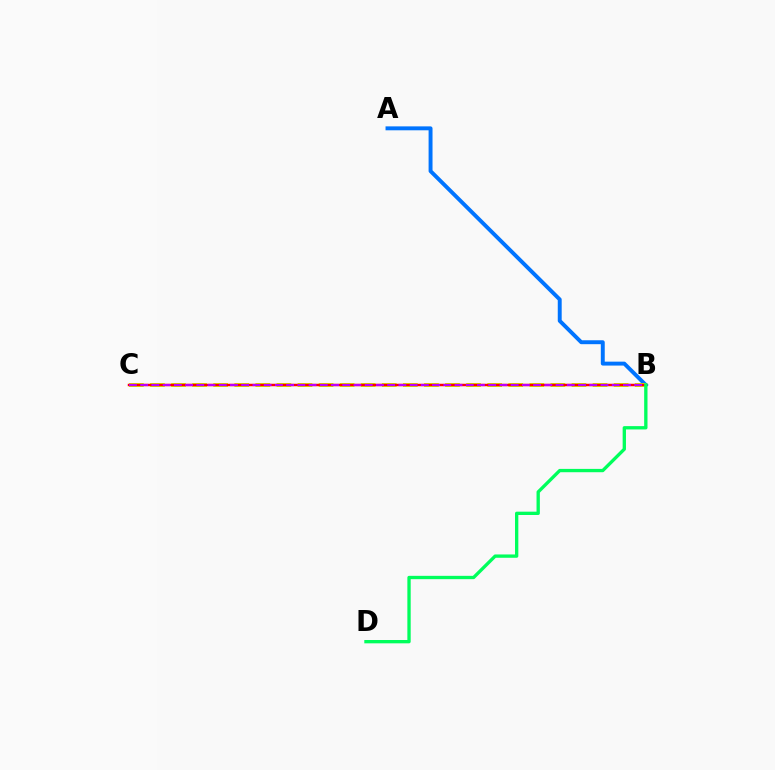{('A', 'B'): [{'color': '#0074ff', 'line_style': 'solid', 'thickness': 2.83}], ('B', 'C'): [{'color': '#d1ff00', 'line_style': 'dashed', 'thickness': 2.86}, {'color': '#ff0000', 'line_style': 'solid', 'thickness': 1.78}, {'color': '#b900ff', 'line_style': 'dashed', 'thickness': 1.53}], ('B', 'D'): [{'color': '#00ff5c', 'line_style': 'solid', 'thickness': 2.39}]}